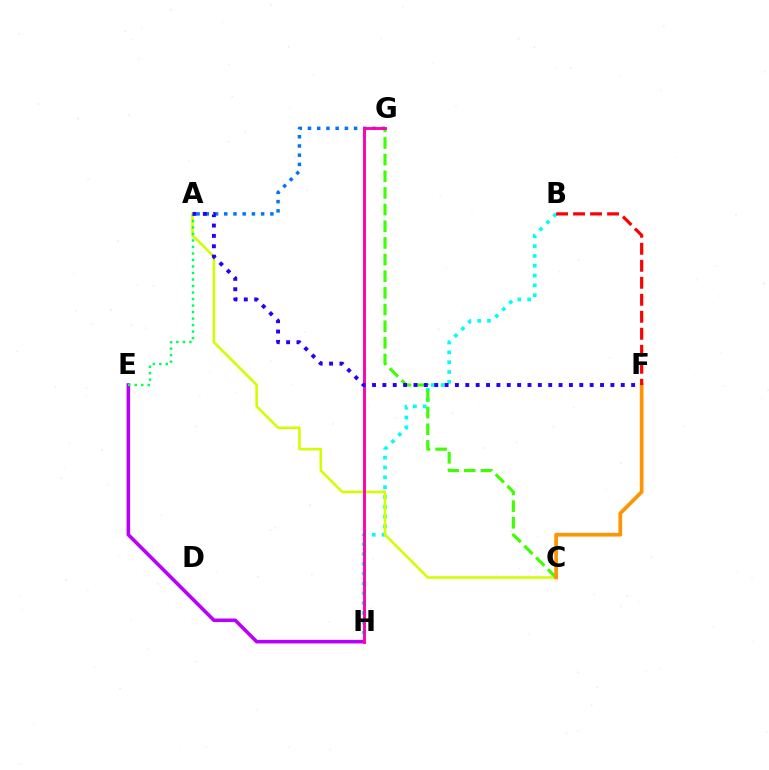{('B', 'H'): [{'color': '#00fff6', 'line_style': 'dotted', 'thickness': 2.67}], ('A', 'C'): [{'color': '#d1ff00', 'line_style': 'solid', 'thickness': 1.86}], ('E', 'H'): [{'color': '#b900ff', 'line_style': 'solid', 'thickness': 2.57}], ('C', 'G'): [{'color': '#3dff00', 'line_style': 'dashed', 'thickness': 2.26}], ('A', 'G'): [{'color': '#0074ff', 'line_style': 'dotted', 'thickness': 2.51}], ('A', 'E'): [{'color': '#00ff5c', 'line_style': 'dotted', 'thickness': 1.77}], ('C', 'F'): [{'color': '#ff9400', 'line_style': 'solid', 'thickness': 2.66}], ('B', 'F'): [{'color': '#ff0000', 'line_style': 'dashed', 'thickness': 2.31}], ('G', 'H'): [{'color': '#ff00ac', 'line_style': 'solid', 'thickness': 2.08}], ('A', 'F'): [{'color': '#2500ff', 'line_style': 'dotted', 'thickness': 2.82}]}